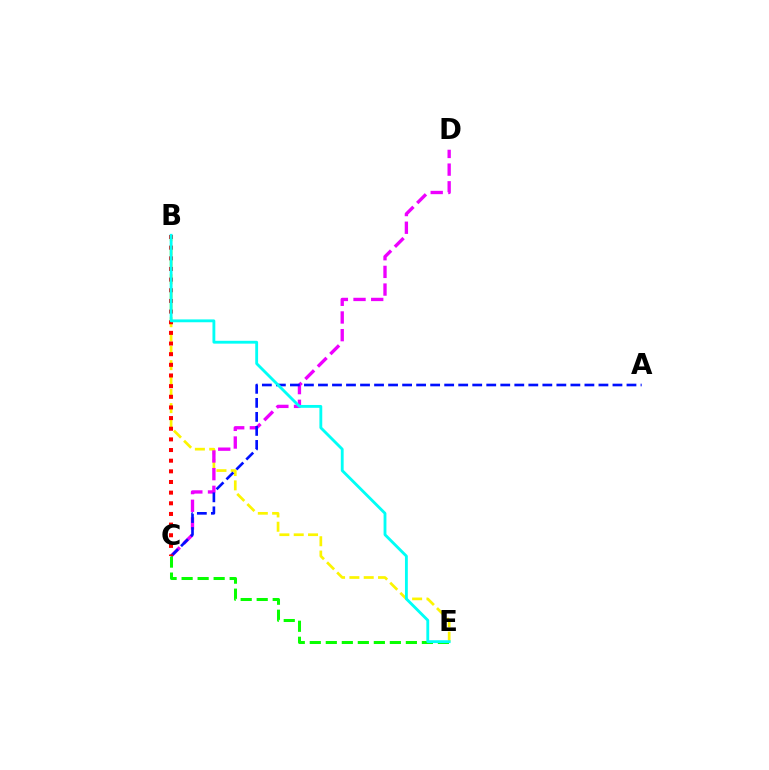{('B', 'E'): [{'color': '#fcf500', 'line_style': 'dashed', 'thickness': 1.95}, {'color': '#00fff6', 'line_style': 'solid', 'thickness': 2.05}], ('C', 'D'): [{'color': '#ee00ff', 'line_style': 'dashed', 'thickness': 2.4}], ('A', 'C'): [{'color': '#0010ff', 'line_style': 'dashed', 'thickness': 1.91}], ('B', 'C'): [{'color': '#ff0000', 'line_style': 'dotted', 'thickness': 2.89}], ('C', 'E'): [{'color': '#08ff00', 'line_style': 'dashed', 'thickness': 2.18}]}